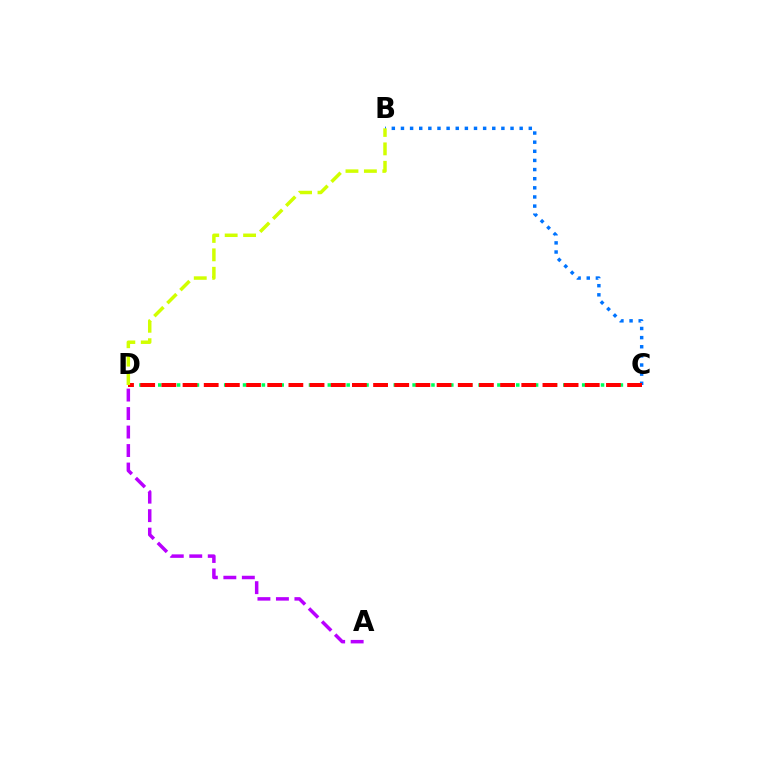{('A', 'D'): [{'color': '#b900ff', 'line_style': 'dashed', 'thickness': 2.51}], ('B', 'C'): [{'color': '#0074ff', 'line_style': 'dotted', 'thickness': 2.48}], ('C', 'D'): [{'color': '#00ff5c', 'line_style': 'dotted', 'thickness': 2.56}, {'color': '#ff0000', 'line_style': 'dashed', 'thickness': 2.88}], ('B', 'D'): [{'color': '#d1ff00', 'line_style': 'dashed', 'thickness': 2.5}]}